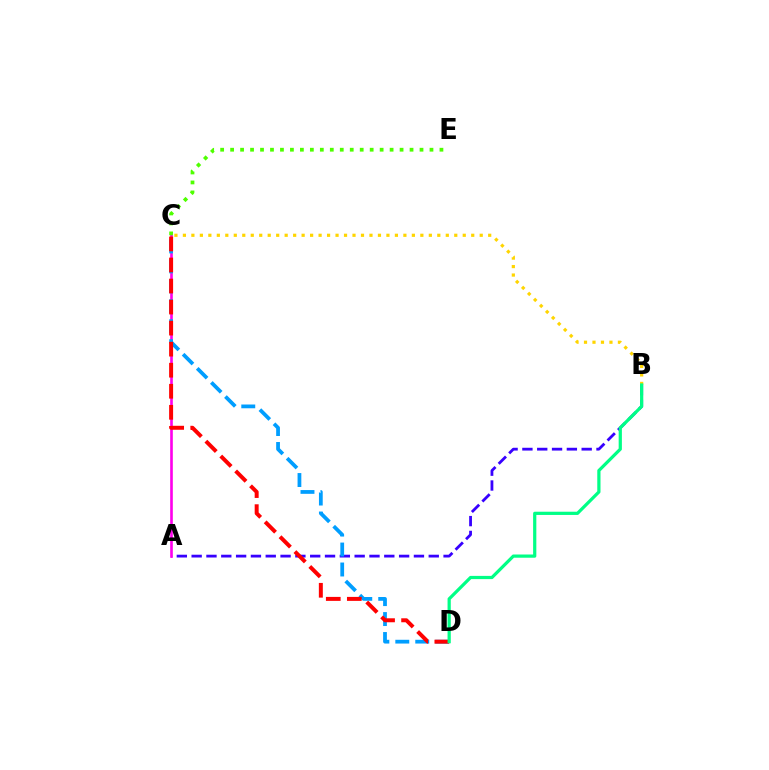{('A', 'B'): [{'color': '#3700ff', 'line_style': 'dashed', 'thickness': 2.01}], ('B', 'C'): [{'color': '#ffd500', 'line_style': 'dotted', 'thickness': 2.3}], ('A', 'C'): [{'color': '#ff00ed', 'line_style': 'solid', 'thickness': 1.89}], ('C', 'E'): [{'color': '#4fff00', 'line_style': 'dotted', 'thickness': 2.71}], ('C', 'D'): [{'color': '#009eff', 'line_style': 'dashed', 'thickness': 2.71}, {'color': '#ff0000', 'line_style': 'dashed', 'thickness': 2.86}], ('B', 'D'): [{'color': '#00ff86', 'line_style': 'solid', 'thickness': 2.32}]}